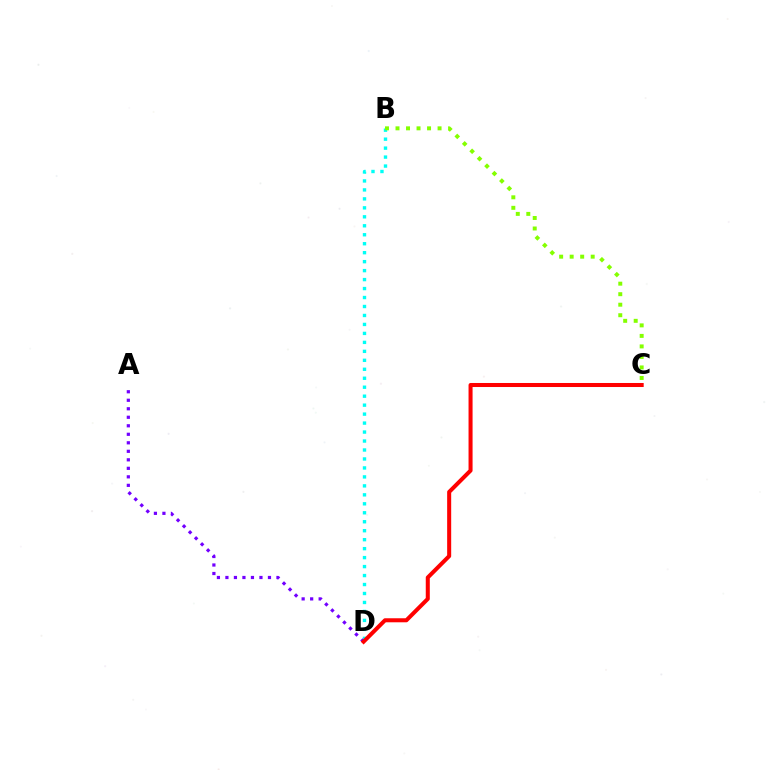{('B', 'D'): [{'color': '#00fff6', 'line_style': 'dotted', 'thickness': 2.44}], ('A', 'D'): [{'color': '#7200ff', 'line_style': 'dotted', 'thickness': 2.31}], ('C', 'D'): [{'color': '#ff0000', 'line_style': 'solid', 'thickness': 2.9}], ('B', 'C'): [{'color': '#84ff00', 'line_style': 'dotted', 'thickness': 2.86}]}